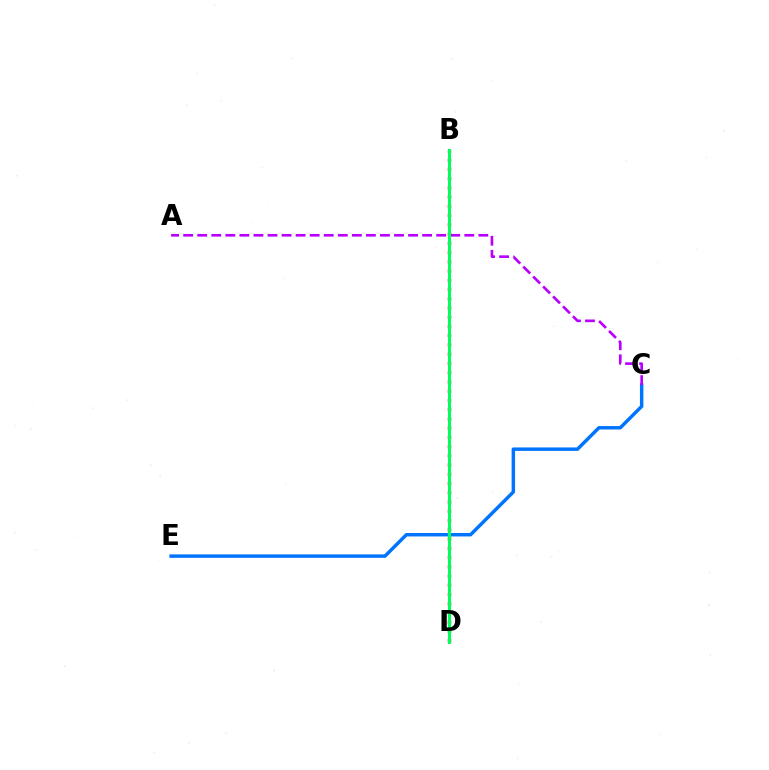{('C', 'E'): [{'color': '#0074ff', 'line_style': 'solid', 'thickness': 2.48}], ('B', 'D'): [{'color': '#ff0000', 'line_style': 'dotted', 'thickness': 2.51}, {'color': '#d1ff00', 'line_style': 'dotted', 'thickness': 1.54}, {'color': '#00ff5c', 'line_style': 'solid', 'thickness': 2.15}], ('A', 'C'): [{'color': '#b900ff', 'line_style': 'dashed', 'thickness': 1.91}]}